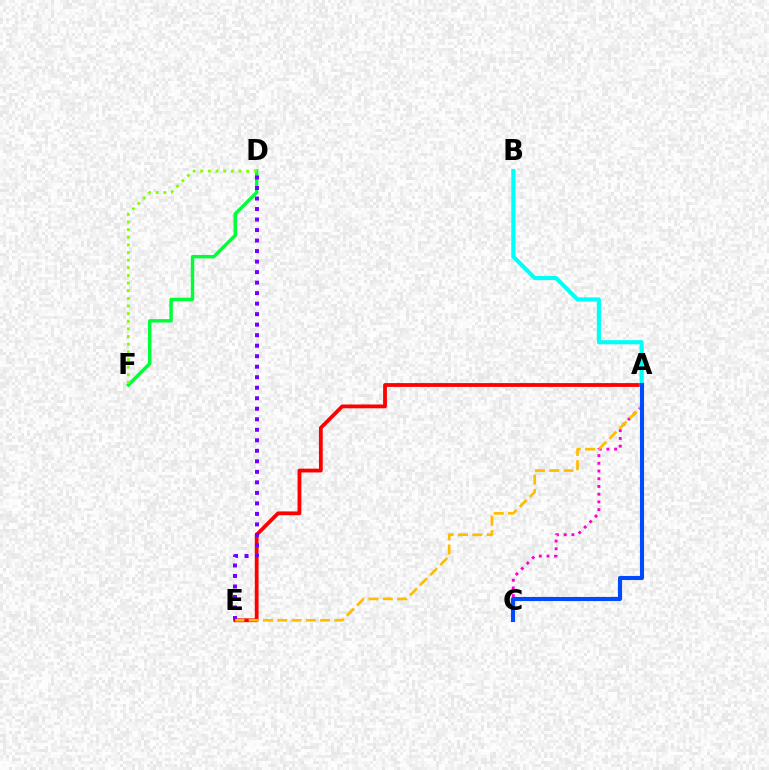{('A', 'E'): [{'color': '#ff0000', 'line_style': 'solid', 'thickness': 2.73}, {'color': '#ffbd00', 'line_style': 'dashed', 'thickness': 1.94}], ('A', 'C'): [{'color': '#ff00cf', 'line_style': 'dotted', 'thickness': 2.1}, {'color': '#004bff', 'line_style': 'solid', 'thickness': 2.95}], ('D', 'F'): [{'color': '#00ff39', 'line_style': 'solid', 'thickness': 2.47}, {'color': '#84ff00', 'line_style': 'dotted', 'thickness': 2.07}], ('D', 'E'): [{'color': '#7200ff', 'line_style': 'dotted', 'thickness': 2.86}], ('A', 'B'): [{'color': '#00fff6', 'line_style': 'solid', 'thickness': 2.97}]}